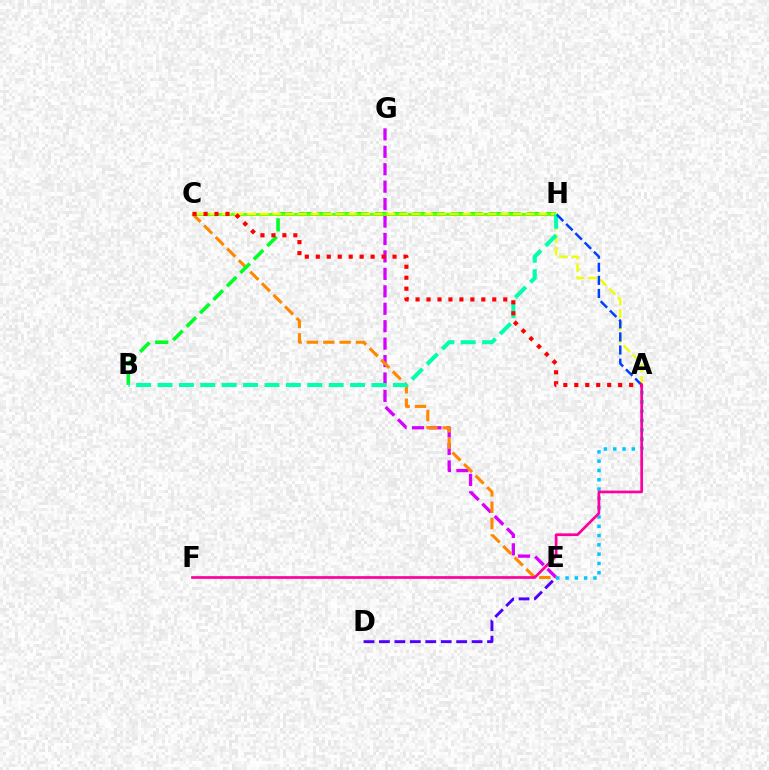{('E', 'G'): [{'color': '#d600ff', 'line_style': 'dashed', 'thickness': 2.37}], ('A', 'E'): [{'color': '#00c7ff', 'line_style': 'dotted', 'thickness': 2.53}], ('D', 'E'): [{'color': '#4f00ff', 'line_style': 'dashed', 'thickness': 2.1}], ('C', 'E'): [{'color': '#ff8800', 'line_style': 'dashed', 'thickness': 2.22}], ('B', 'H'): [{'color': '#00ff27', 'line_style': 'dashed', 'thickness': 2.58}, {'color': '#00ffaf', 'line_style': 'dashed', 'thickness': 2.91}], ('C', 'H'): [{'color': '#66ff00', 'line_style': 'solid', 'thickness': 2.06}], ('A', 'C'): [{'color': '#eeff00', 'line_style': 'dashed', 'thickness': 1.72}, {'color': '#ff0000', 'line_style': 'dotted', 'thickness': 2.98}], ('A', 'H'): [{'color': '#003fff', 'line_style': 'dashed', 'thickness': 1.78}], ('A', 'F'): [{'color': '#ff00a0', 'line_style': 'solid', 'thickness': 1.95}]}